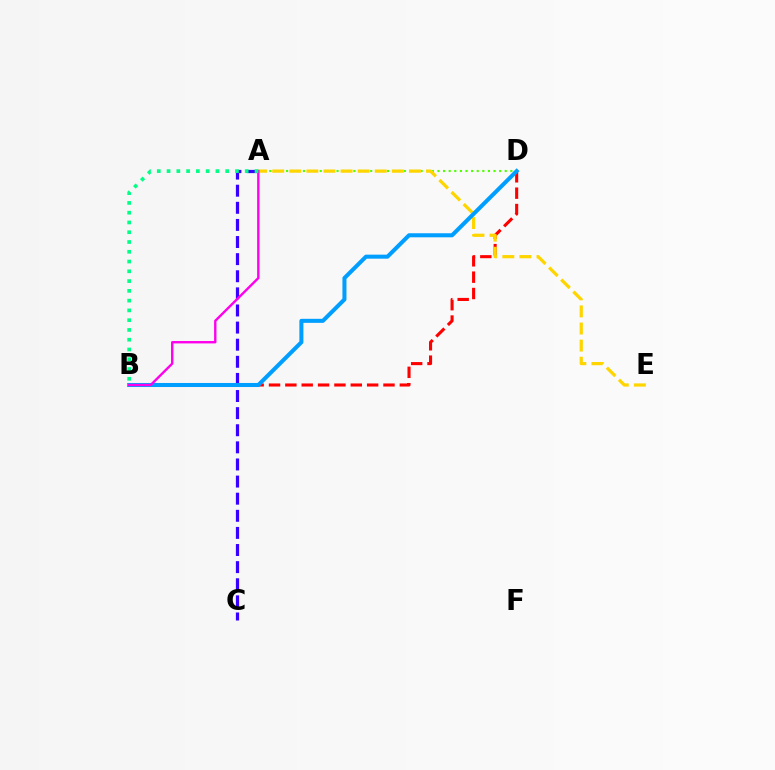{('A', 'C'): [{'color': '#3700ff', 'line_style': 'dashed', 'thickness': 2.32}], ('B', 'D'): [{'color': '#ff0000', 'line_style': 'dashed', 'thickness': 2.22}, {'color': '#009eff', 'line_style': 'solid', 'thickness': 2.91}], ('A', 'D'): [{'color': '#4fff00', 'line_style': 'dotted', 'thickness': 1.52}], ('A', 'E'): [{'color': '#ffd500', 'line_style': 'dashed', 'thickness': 2.32}], ('A', 'B'): [{'color': '#ff00ed', 'line_style': 'solid', 'thickness': 1.72}, {'color': '#00ff86', 'line_style': 'dotted', 'thickness': 2.65}]}